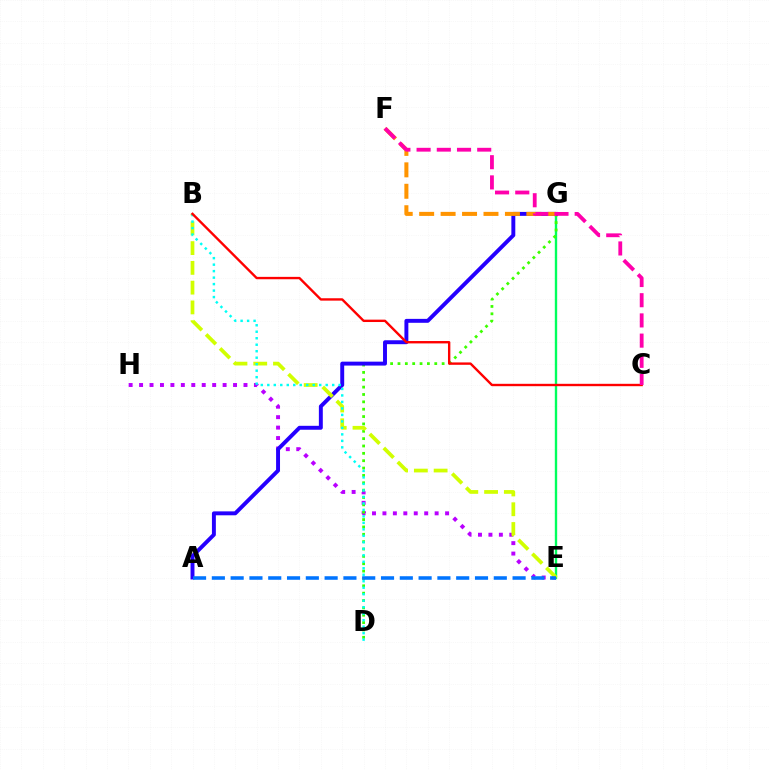{('E', 'G'): [{'color': '#00ff5c', 'line_style': 'solid', 'thickness': 1.7}], ('E', 'H'): [{'color': '#b900ff', 'line_style': 'dotted', 'thickness': 2.84}], ('D', 'G'): [{'color': '#3dff00', 'line_style': 'dotted', 'thickness': 2.0}], ('A', 'G'): [{'color': '#2500ff', 'line_style': 'solid', 'thickness': 2.83}], ('B', 'E'): [{'color': '#d1ff00', 'line_style': 'dashed', 'thickness': 2.69}], ('B', 'D'): [{'color': '#00fff6', 'line_style': 'dotted', 'thickness': 1.76}], ('B', 'C'): [{'color': '#ff0000', 'line_style': 'solid', 'thickness': 1.71}], ('F', 'G'): [{'color': '#ff9400', 'line_style': 'dashed', 'thickness': 2.91}], ('C', 'F'): [{'color': '#ff00ac', 'line_style': 'dashed', 'thickness': 2.74}], ('A', 'E'): [{'color': '#0074ff', 'line_style': 'dashed', 'thickness': 2.55}]}